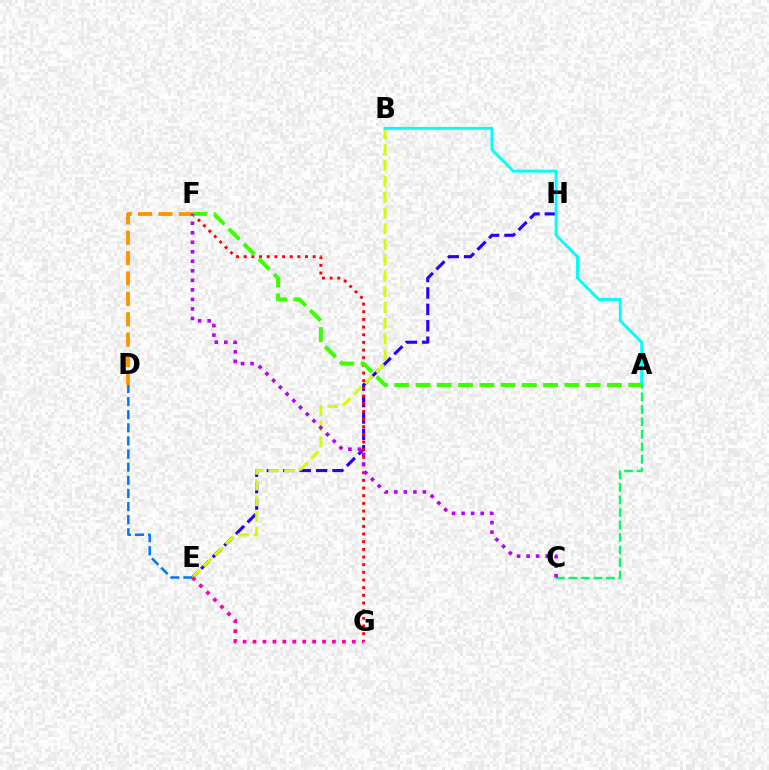{('D', 'F'): [{'color': '#ff9400', 'line_style': 'dashed', 'thickness': 2.77}], ('E', 'H'): [{'color': '#2500ff', 'line_style': 'dashed', 'thickness': 2.23}], ('F', 'G'): [{'color': '#ff0000', 'line_style': 'dotted', 'thickness': 2.08}], ('B', 'E'): [{'color': '#d1ff00', 'line_style': 'dashed', 'thickness': 2.14}], ('A', 'B'): [{'color': '#00fff6', 'line_style': 'solid', 'thickness': 2.1}], ('D', 'E'): [{'color': '#0074ff', 'line_style': 'dashed', 'thickness': 1.78}], ('A', 'C'): [{'color': '#00ff5c', 'line_style': 'dashed', 'thickness': 1.7}], ('A', 'F'): [{'color': '#3dff00', 'line_style': 'dashed', 'thickness': 2.89}], ('C', 'F'): [{'color': '#b900ff', 'line_style': 'dotted', 'thickness': 2.59}], ('E', 'G'): [{'color': '#ff00ac', 'line_style': 'dotted', 'thickness': 2.7}]}